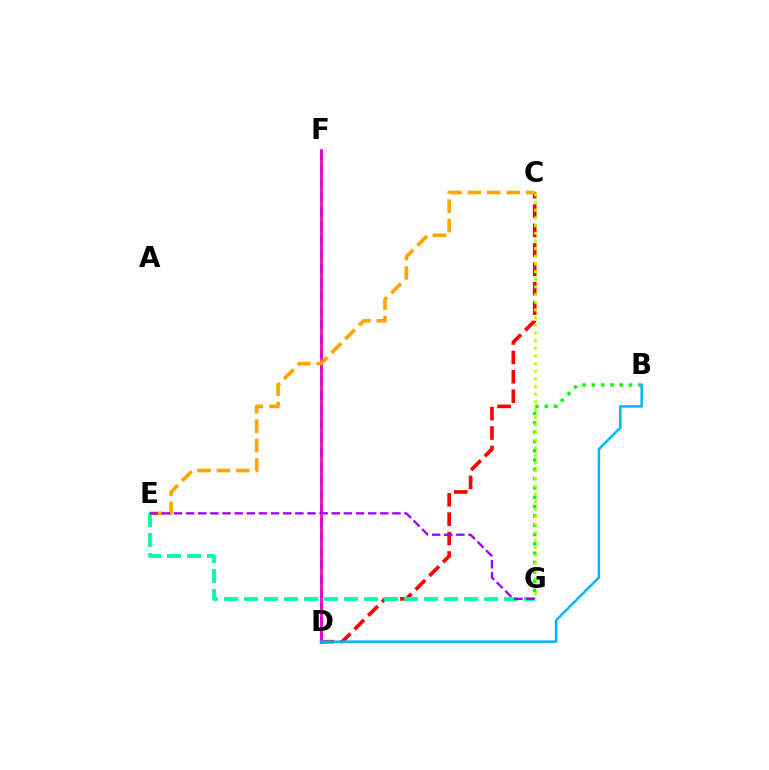{('C', 'D'): [{'color': '#ff0000', 'line_style': 'dashed', 'thickness': 2.64}], ('D', 'F'): [{'color': '#0010ff', 'line_style': 'dashed', 'thickness': 1.92}, {'color': '#ff00bd', 'line_style': 'solid', 'thickness': 1.97}], ('C', 'E'): [{'color': '#ffa500', 'line_style': 'dashed', 'thickness': 2.64}], ('E', 'G'): [{'color': '#00ff9d', 'line_style': 'dashed', 'thickness': 2.72}, {'color': '#9b00ff', 'line_style': 'dashed', 'thickness': 1.65}], ('B', 'G'): [{'color': '#08ff00', 'line_style': 'dotted', 'thickness': 2.53}], ('C', 'G'): [{'color': '#b3ff00', 'line_style': 'dotted', 'thickness': 2.08}], ('B', 'D'): [{'color': '#00b5ff', 'line_style': 'solid', 'thickness': 1.79}]}